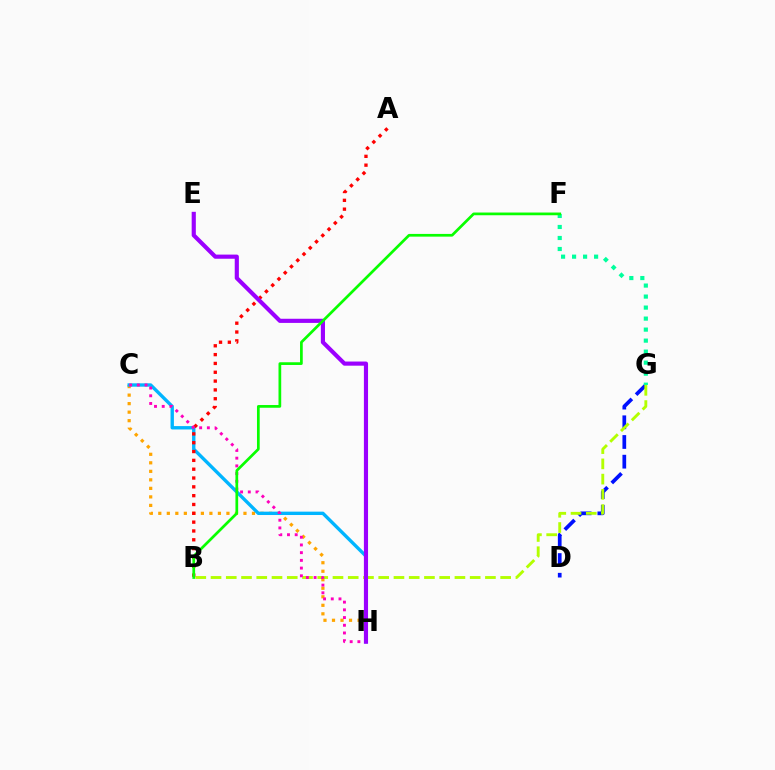{('C', 'H'): [{'color': '#ffa500', 'line_style': 'dotted', 'thickness': 2.31}, {'color': '#00b5ff', 'line_style': 'solid', 'thickness': 2.42}, {'color': '#ff00bd', 'line_style': 'dotted', 'thickness': 2.09}], ('D', 'G'): [{'color': '#0010ff', 'line_style': 'dashed', 'thickness': 2.67}], ('B', 'G'): [{'color': '#b3ff00', 'line_style': 'dashed', 'thickness': 2.07}], ('A', 'B'): [{'color': '#ff0000', 'line_style': 'dotted', 'thickness': 2.4}], ('F', 'G'): [{'color': '#00ff9d', 'line_style': 'dotted', 'thickness': 2.99}], ('E', 'H'): [{'color': '#9b00ff', 'line_style': 'solid', 'thickness': 2.99}], ('B', 'F'): [{'color': '#08ff00', 'line_style': 'solid', 'thickness': 1.96}]}